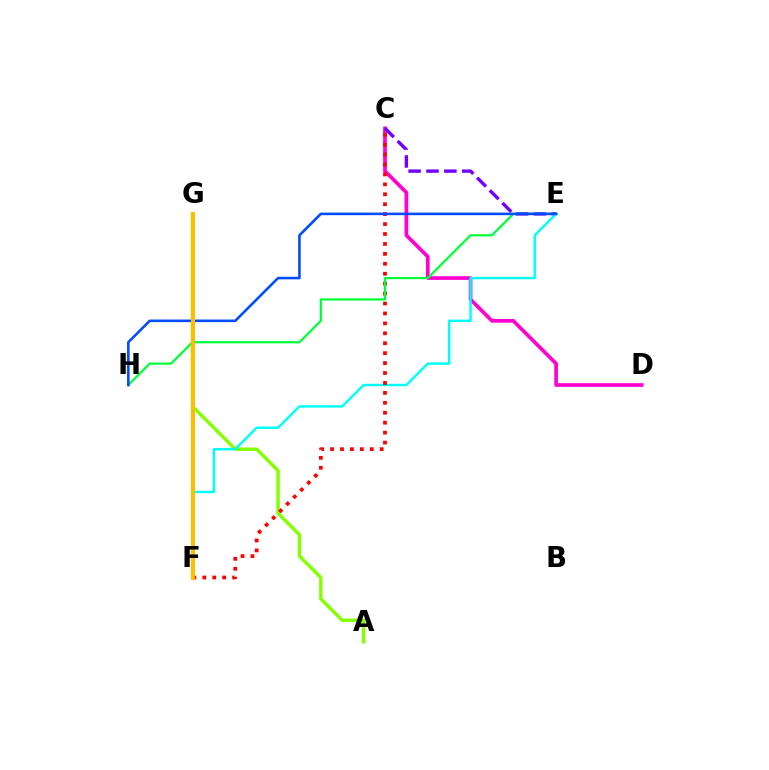{('C', 'D'): [{'color': '#ff00cf', 'line_style': 'solid', 'thickness': 2.66}], ('A', 'G'): [{'color': '#84ff00', 'line_style': 'solid', 'thickness': 2.45}], ('C', 'E'): [{'color': '#7200ff', 'line_style': 'dashed', 'thickness': 2.43}], ('E', 'F'): [{'color': '#00fff6', 'line_style': 'solid', 'thickness': 1.76}], ('C', 'F'): [{'color': '#ff0000', 'line_style': 'dotted', 'thickness': 2.7}], ('E', 'H'): [{'color': '#00ff39', 'line_style': 'solid', 'thickness': 1.61}, {'color': '#004bff', 'line_style': 'solid', 'thickness': 1.86}], ('F', 'G'): [{'color': '#ffbd00', 'line_style': 'solid', 'thickness': 2.95}]}